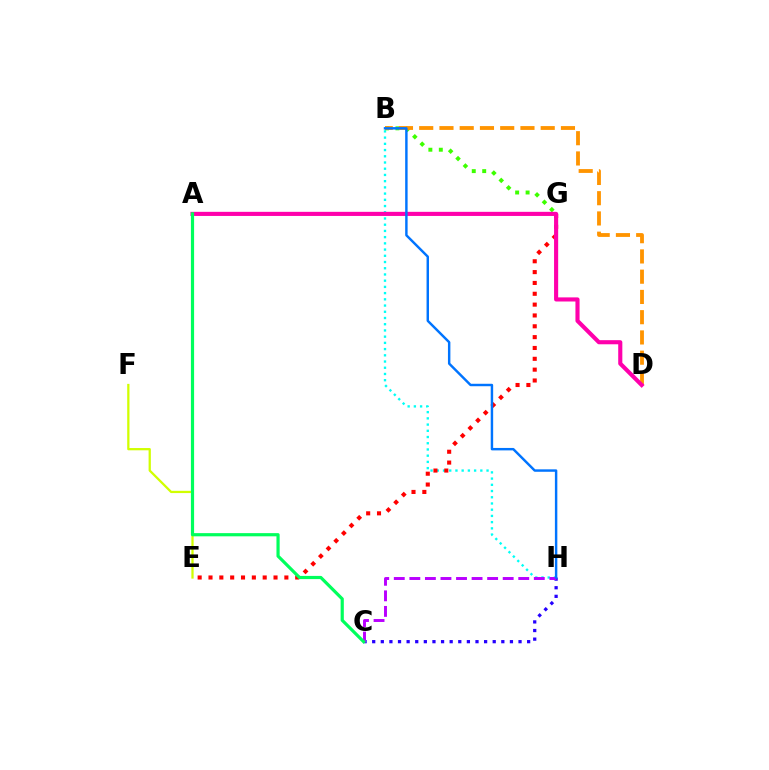{('B', 'H'): [{'color': '#00fff6', 'line_style': 'dotted', 'thickness': 1.69}, {'color': '#0074ff', 'line_style': 'solid', 'thickness': 1.76}], ('B', 'G'): [{'color': '#3dff00', 'line_style': 'dotted', 'thickness': 2.84}], ('E', 'F'): [{'color': '#d1ff00', 'line_style': 'solid', 'thickness': 1.63}], ('E', 'G'): [{'color': '#ff0000', 'line_style': 'dotted', 'thickness': 2.94}], ('B', 'D'): [{'color': '#ff9400', 'line_style': 'dashed', 'thickness': 2.75}], ('C', 'H'): [{'color': '#2500ff', 'line_style': 'dotted', 'thickness': 2.34}, {'color': '#b900ff', 'line_style': 'dashed', 'thickness': 2.11}], ('A', 'D'): [{'color': '#ff00ac', 'line_style': 'solid', 'thickness': 2.96}], ('A', 'C'): [{'color': '#00ff5c', 'line_style': 'solid', 'thickness': 2.29}]}